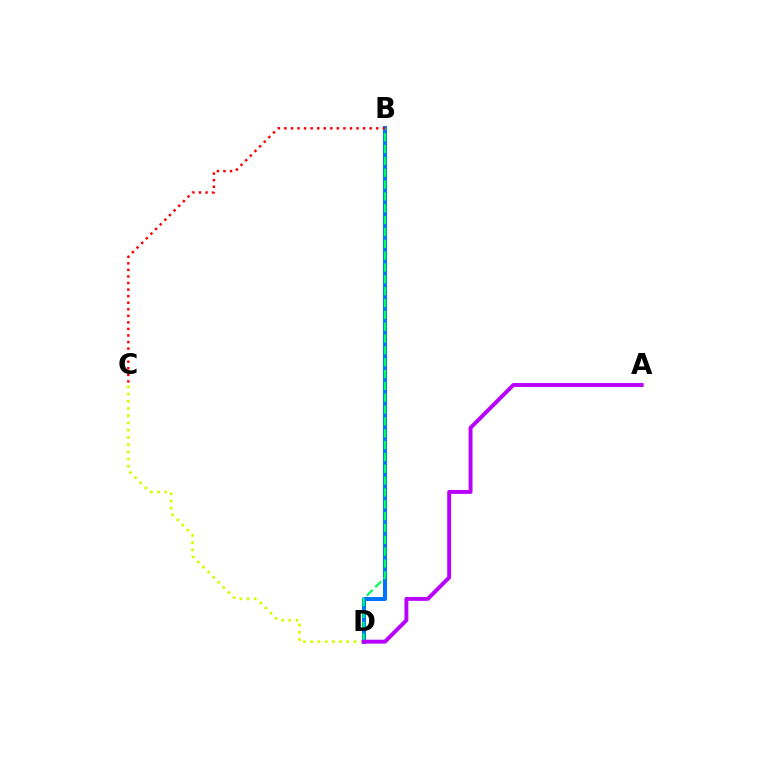{('C', 'D'): [{'color': '#d1ff00', 'line_style': 'dotted', 'thickness': 1.96}], ('B', 'D'): [{'color': '#0074ff', 'line_style': 'solid', 'thickness': 2.89}, {'color': '#00ff5c', 'line_style': 'dashed', 'thickness': 1.61}], ('B', 'C'): [{'color': '#ff0000', 'line_style': 'dotted', 'thickness': 1.78}], ('A', 'D'): [{'color': '#b900ff', 'line_style': 'solid', 'thickness': 2.81}]}